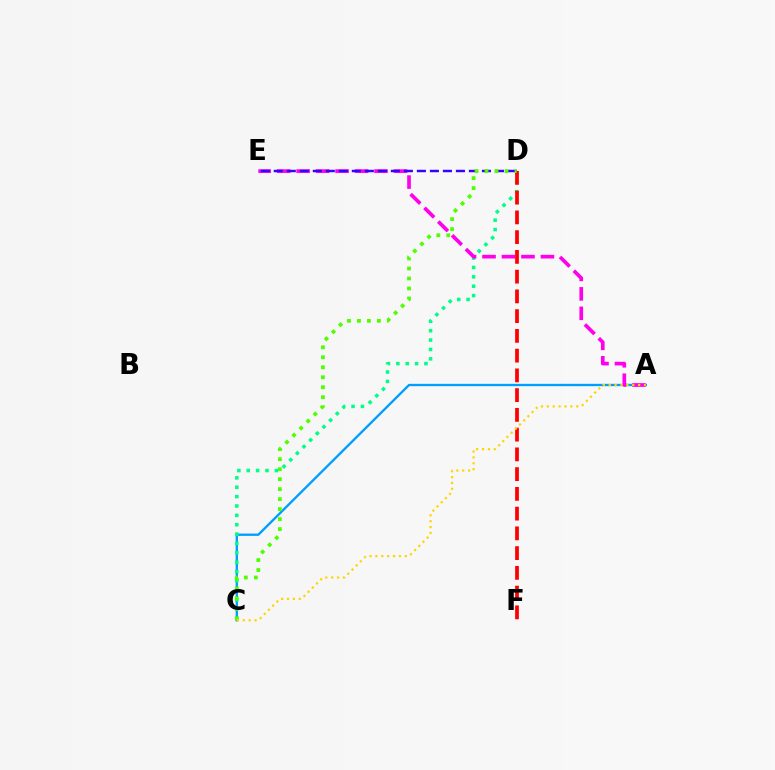{('A', 'C'): [{'color': '#009eff', 'line_style': 'solid', 'thickness': 1.68}, {'color': '#ffd500', 'line_style': 'dotted', 'thickness': 1.6}], ('C', 'D'): [{'color': '#00ff86', 'line_style': 'dotted', 'thickness': 2.55}, {'color': '#4fff00', 'line_style': 'dotted', 'thickness': 2.71}], ('A', 'E'): [{'color': '#ff00ed', 'line_style': 'dashed', 'thickness': 2.65}], ('D', 'E'): [{'color': '#3700ff', 'line_style': 'dashed', 'thickness': 1.77}], ('D', 'F'): [{'color': '#ff0000', 'line_style': 'dashed', 'thickness': 2.68}]}